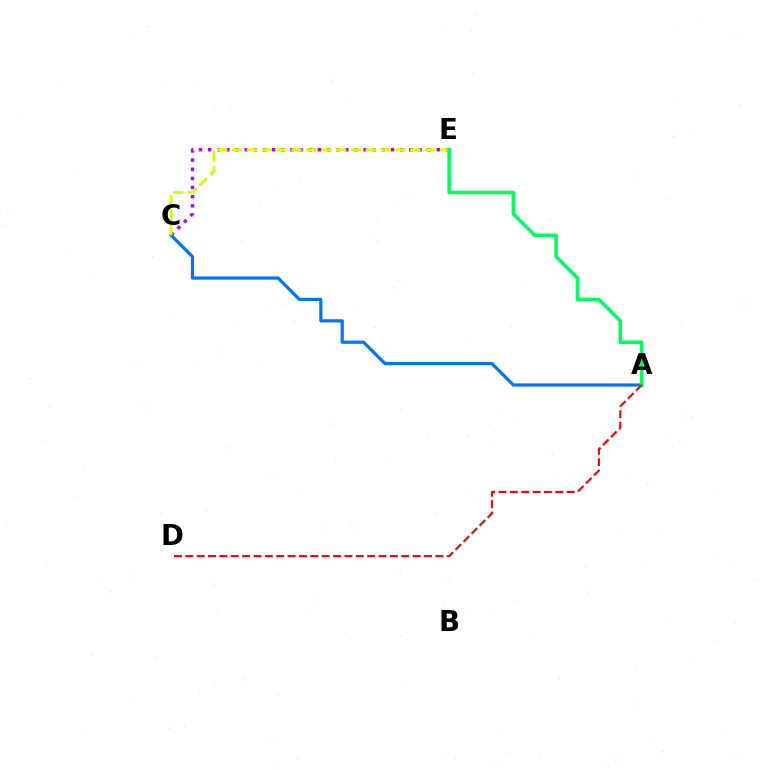{('C', 'E'): [{'color': '#b900ff', 'line_style': 'dotted', 'thickness': 2.49}, {'color': '#d1ff00', 'line_style': 'dashed', 'thickness': 2.02}], ('A', 'C'): [{'color': '#0074ff', 'line_style': 'solid', 'thickness': 2.3}], ('A', 'E'): [{'color': '#00ff5c', 'line_style': 'solid', 'thickness': 2.58}], ('A', 'D'): [{'color': '#ff0000', 'line_style': 'dashed', 'thickness': 1.54}]}